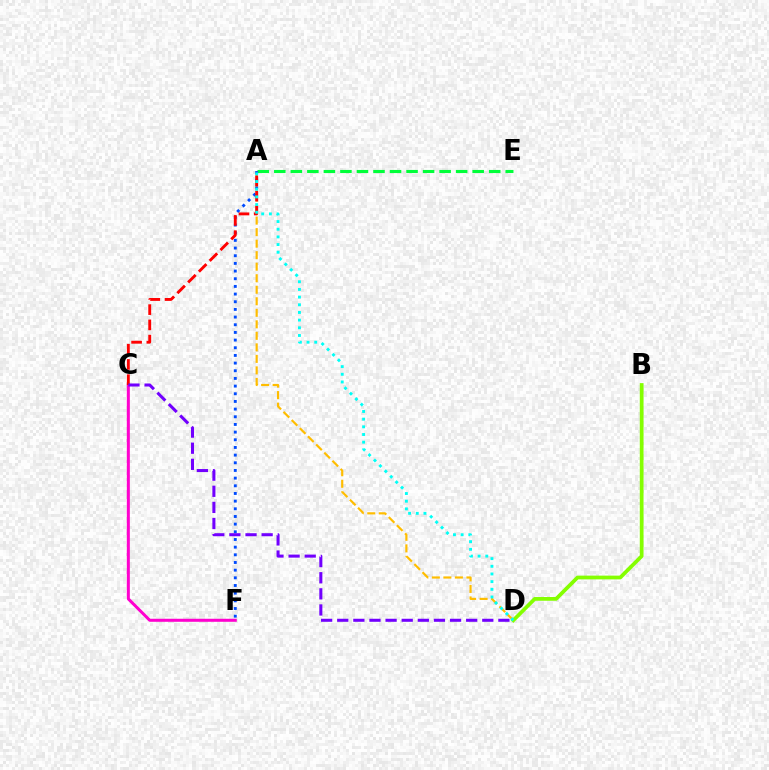{('A', 'E'): [{'color': '#00ff39', 'line_style': 'dashed', 'thickness': 2.25}], ('A', 'D'): [{'color': '#ffbd00', 'line_style': 'dashed', 'thickness': 1.57}, {'color': '#00fff6', 'line_style': 'dotted', 'thickness': 2.09}], ('C', 'F'): [{'color': '#ff00cf', 'line_style': 'solid', 'thickness': 2.18}], ('A', 'F'): [{'color': '#004bff', 'line_style': 'dotted', 'thickness': 2.08}], ('B', 'D'): [{'color': '#84ff00', 'line_style': 'solid', 'thickness': 2.7}], ('A', 'C'): [{'color': '#ff0000', 'line_style': 'dashed', 'thickness': 2.07}], ('C', 'D'): [{'color': '#7200ff', 'line_style': 'dashed', 'thickness': 2.19}]}